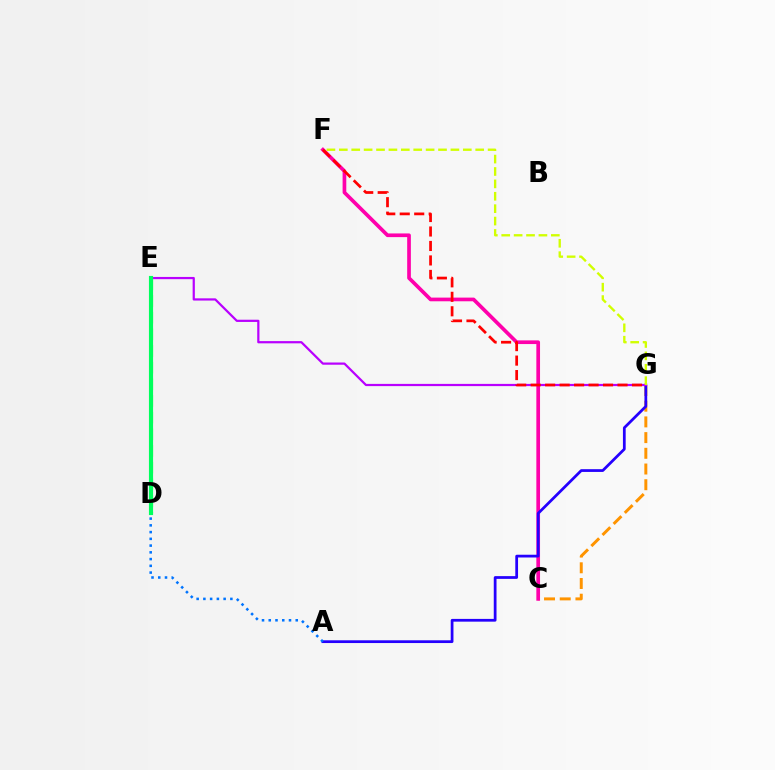{('C', 'G'): [{'color': '#ff9400', 'line_style': 'dashed', 'thickness': 2.13}], ('C', 'F'): [{'color': '#ff00ac', 'line_style': 'solid', 'thickness': 2.65}], ('A', 'G'): [{'color': '#2500ff', 'line_style': 'solid', 'thickness': 1.98}], ('D', 'E'): [{'color': '#3dff00', 'line_style': 'dashed', 'thickness': 2.26}, {'color': '#00fff6', 'line_style': 'solid', 'thickness': 2.08}, {'color': '#00ff5c', 'line_style': 'solid', 'thickness': 2.98}], ('E', 'G'): [{'color': '#b900ff', 'line_style': 'solid', 'thickness': 1.6}], ('F', 'G'): [{'color': '#d1ff00', 'line_style': 'dashed', 'thickness': 1.68}, {'color': '#ff0000', 'line_style': 'dashed', 'thickness': 1.97}], ('A', 'D'): [{'color': '#0074ff', 'line_style': 'dotted', 'thickness': 1.83}]}